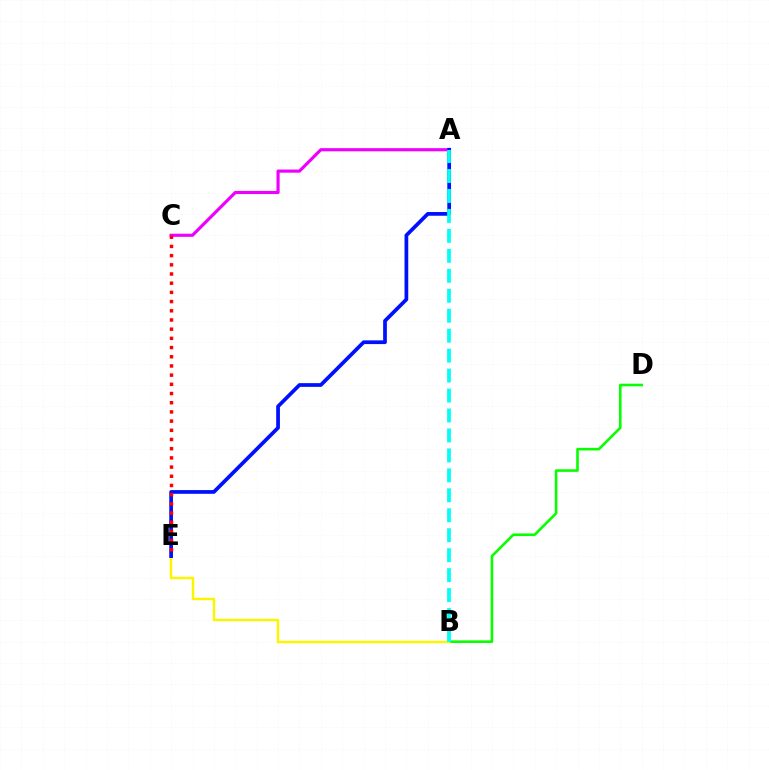{('B', 'D'): [{'color': '#08ff00', 'line_style': 'solid', 'thickness': 1.88}], ('A', 'C'): [{'color': '#ee00ff', 'line_style': 'solid', 'thickness': 2.27}], ('B', 'E'): [{'color': '#fcf500', 'line_style': 'solid', 'thickness': 1.78}], ('A', 'E'): [{'color': '#0010ff', 'line_style': 'solid', 'thickness': 2.68}], ('A', 'B'): [{'color': '#00fff6', 'line_style': 'dashed', 'thickness': 2.71}], ('C', 'E'): [{'color': '#ff0000', 'line_style': 'dotted', 'thickness': 2.5}]}